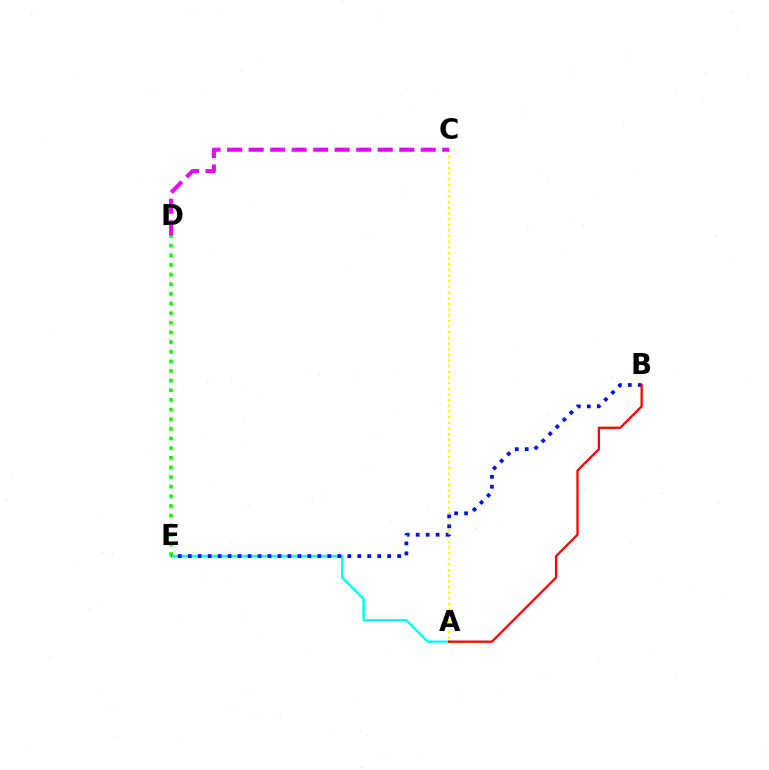{('A', 'E'): [{'color': '#00fff6', 'line_style': 'solid', 'thickness': 1.74}], ('A', 'C'): [{'color': '#fcf500', 'line_style': 'dotted', 'thickness': 1.54}], ('D', 'E'): [{'color': '#08ff00', 'line_style': 'dotted', 'thickness': 2.62}], ('B', 'E'): [{'color': '#0010ff', 'line_style': 'dotted', 'thickness': 2.71}], ('C', 'D'): [{'color': '#ee00ff', 'line_style': 'dashed', 'thickness': 2.92}], ('A', 'B'): [{'color': '#ff0000', 'line_style': 'solid', 'thickness': 1.65}]}